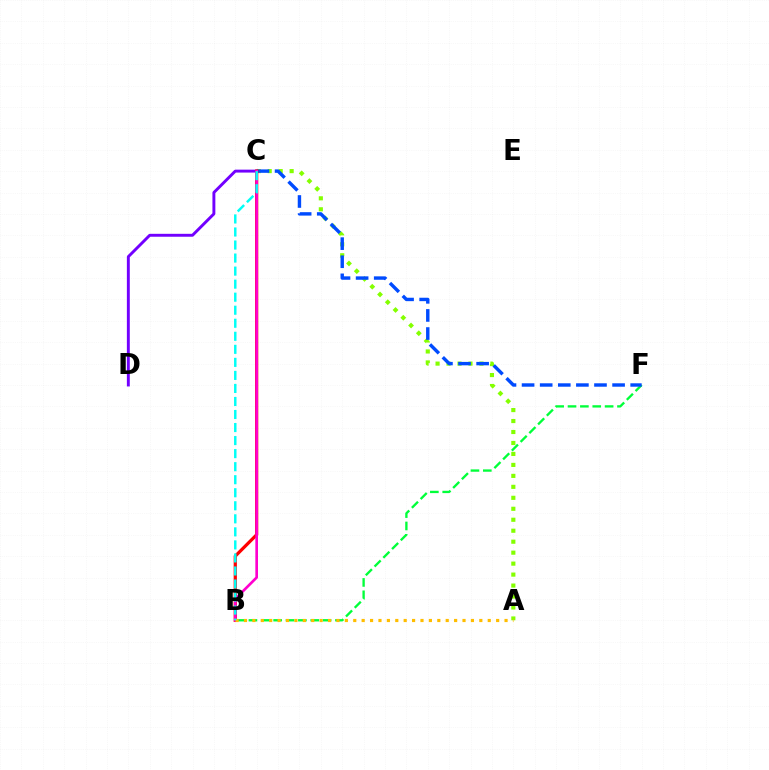{('B', 'F'): [{'color': '#00ff39', 'line_style': 'dashed', 'thickness': 1.68}], ('C', 'D'): [{'color': '#7200ff', 'line_style': 'solid', 'thickness': 2.1}], ('A', 'C'): [{'color': '#84ff00', 'line_style': 'dotted', 'thickness': 2.98}], ('C', 'F'): [{'color': '#004bff', 'line_style': 'dashed', 'thickness': 2.46}], ('B', 'C'): [{'color': '#ff0000', 'line_style': 'solid', 'thickness': 2.33}, {'color': '#ff00cf', 'line_style': 'solid', 'thickness': 1.92}, {'color': '#00fff6', 'line_style': 'dashed', 'thickness': 1.77}], ('A', 'B'): [{'color': '#ffbd00', 'line_style': 'dotted', 'thickness': 2.28}]}